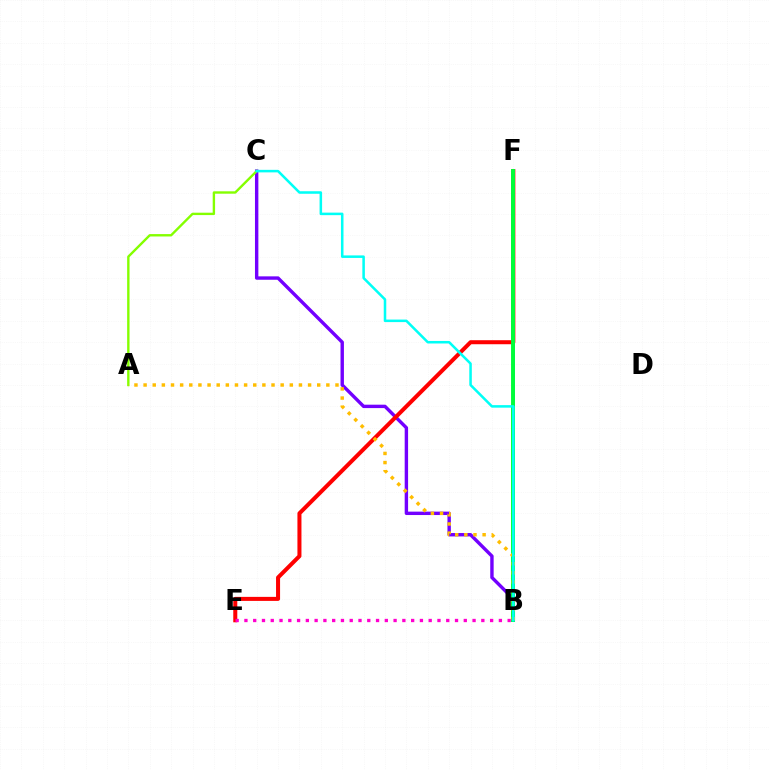{('B', 'C'): [{'color': '#7200ff', 'line_style': 'solid', 'thickness': 2.45}, {'color': '#00fff6', 'line_style': 'solid', 'thickness': 1.82}], ('B', 'F'): [{'color': '#004bff', 'line_style': 'solid', 'thickness': 1.82}, {'color': '#00ff39', 'line_style': 'solid', 'thickness': 2.82}], ('E', 'F'): [{'color': '#ff0000', 'line_style': 'solid', 'thickness': 2.9}], ('B', 'E'): [{'color': '#ff00cf', 'line_style': 'dotted', 'thickness': 2.38}], ('A', 'C'): [{'color': '#84ff00', 'line_style': 'solid', 'thickness': 1.72}], ('A', 'B'): [{'color': '#ffbd00', 'line_style': 'dotted', 'thickness': 2.48}]}